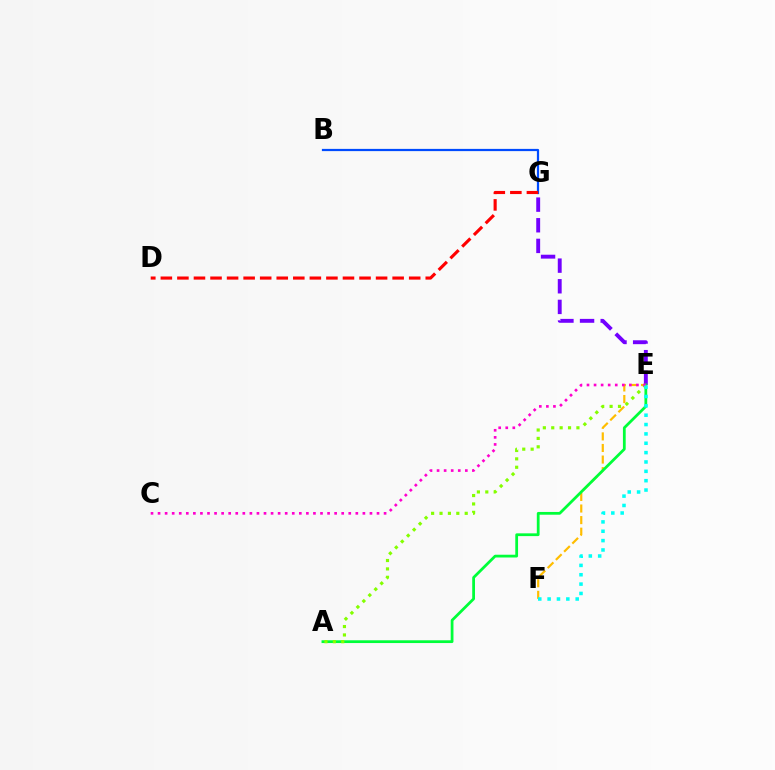{('E', 'G'): [{'color': '#7200ff', 'line_style': 'dashed', 'thickness': 2.8}], ('B', 'G'): [{'color': '#004bff', 'line_style': 'solid', 'thickness': 1.6}], ('E', 'F'): [{'color': '#ffbd00', 'line_style': 'dashed', 'thickness': 1.57}, {'color': '#00fff6', 'line_style': 'dotted', 'thickness': 2.54}], ('A', 'E'): [{'color': '#00ff39', 'line_style': 'solid', 'thickness': 1.99}, {'color': '#84ff00', 'line_style': 'dotted', 'thickness': 2.28}], ('D', 'G'): [{'color': '#ff0000', 'line_style': 'dashed', 'thickness': 2.25}], ('C', 'E'): [{'color': '#ff00cf', 'line_style': 'dotted', 'thickness': 1.92}]}